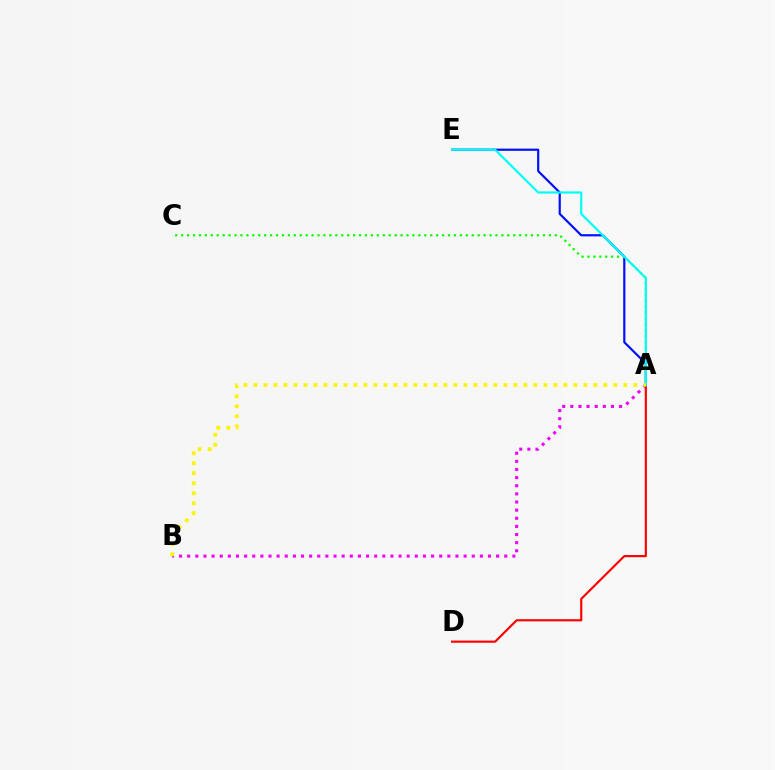{('A', 'B'): [{'color': '#ee00ff', 'line_style': 'dotted', 'thickness': 2.21}, {'color': '#fcf500', 'line_style': 'dotted', 'thickness': 2.72}], ('A', 'E'): [{'color': '#0010ff', 'line_style': 'solid', 'thickness': 1.58}, {'color': '#00fff6', 'line_style': 'solid', 'thickness': 1.58}], ('A', 'C'): [{'color': '#08ff00', 'line_style': 'dotted', 'thickness': 1.61}], ('A', 'D'): [{'color': '#ff0000', 'line_style': 'solid', 'thickness': 1.55}]}